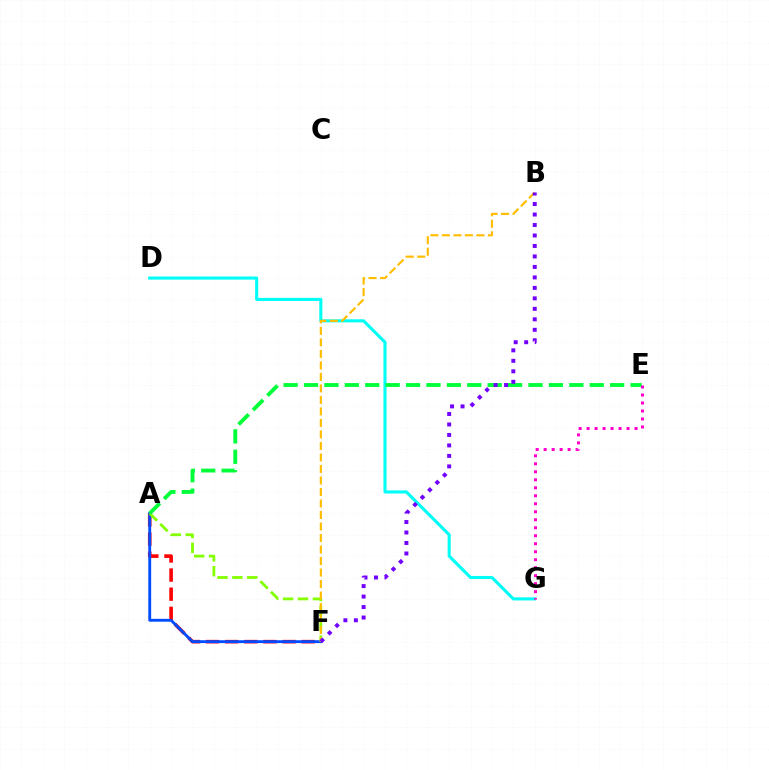{('A', 'F'): [{'color': '#ff0000', 'line_style': 'dashed', 'thickness': 2.6}, {'color': '#004bff', 'line_style': 'solid', 'thickness': 2.06}, {'color': '#84ff00', 'line_style': 'dashed', 'thickness': 2.02}], ('D', 'G'): [{'color': '#00fff6', 'line_style': 'solid', 'thickness': 2.23}], ('A', 'E'): [{'color': '#00ff39', 'line_style': 'dashed', 'thickness': 2.77}], ('B', 'F'): [{'color': '#ffbd00', 'line_style': 'dashed', 'thickness': 1.56}, {'color': '#7200ff', 'line_style': 'dotted', 'thickness': 2.85}], ('E', 'G'): [{'color': '#ff00cf', 'line_style': 'dotted', 'thickness': 2.17}]}